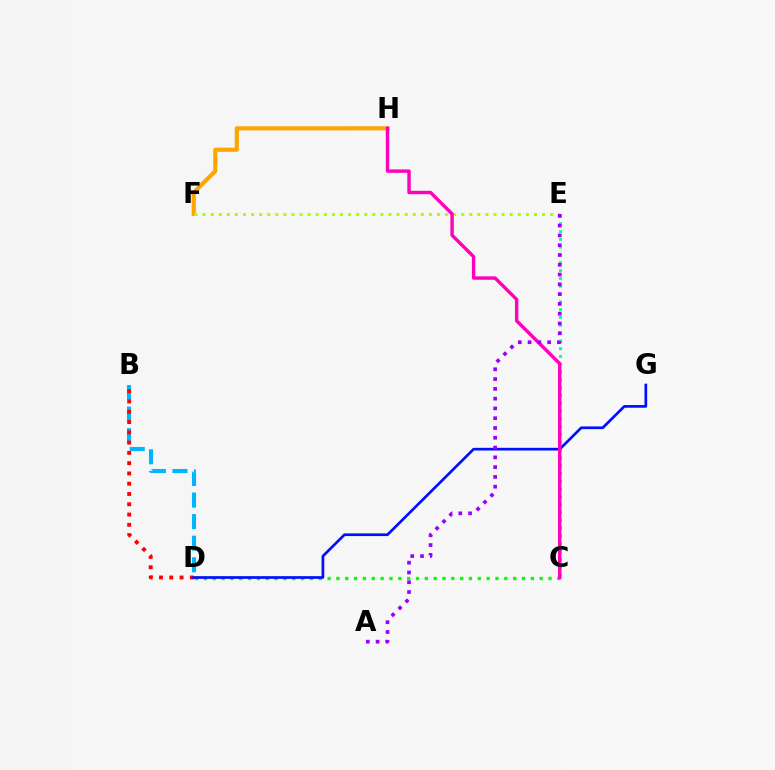{('C', 'D'): [{'color': '#08ff00', 'line_style': 'dotted', 'thickness': 2.4}], ('C', 'E'): [{'color': '#00ff9d', 'line_style': 'dotted', 'thickness': 2.12}], ('B', 'D'): [{'color': '#00b5ff', 'line_style': 'dashed', 'thickness': 2.93}, {'color': '#ff0000', 'line_style': 'dotted', 'thickness': 2.79}], ('D', 'G'): [{'color': '#0010ff', 'line_style': 'solid', 'thickness': 1.94}], ('F', 'H'): [{'color': '#ffa500', 'line_style': 'solid', 'thickness': 2.98}], ('E', 'F'): [{'color': '#b3ff00', 'line_style': 'dotted', 'thickness': 2.2}], ('C', 'H'): [{'color': '#ff00bd', 'line_style': 'solid', 'thickness': 2.45}], ('A', 'E'): [{'color': '#9b00ff', 'line_style': 'dotted', 'thickness': 2.66}]}